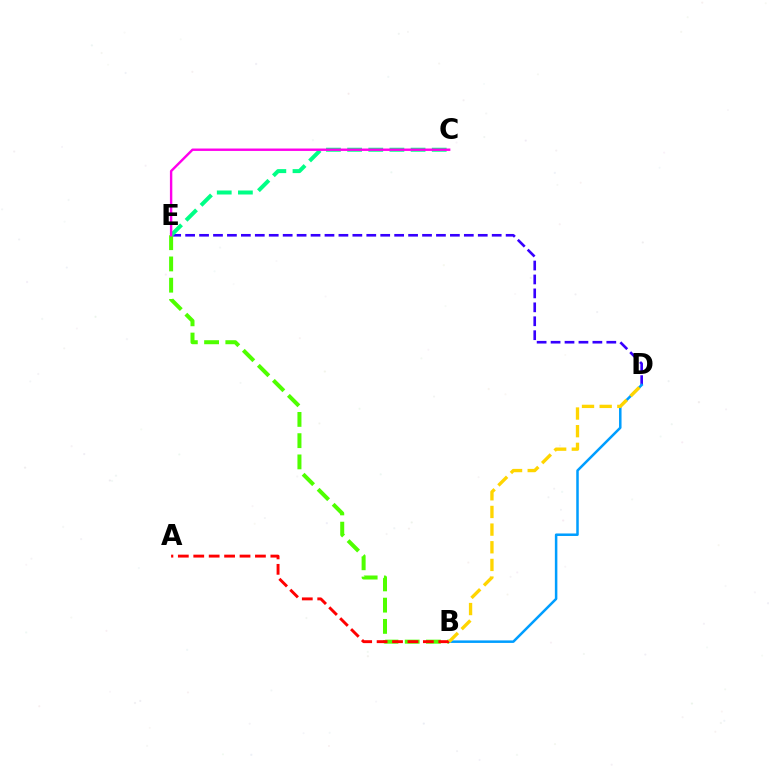{('D', 'E'): [{'color': '#3700ff', 'line_style': 'dashed', 'thickness': 1.89}], ('B', 'E'): [{'color': '#4fff00', 'line_style': 'dashed', 'thickness': 2.89}], ('B', 'D'): [{'color': '#009eff', 'line_style': 'solid', 'thickness': 1.81}, {'color': '#ffd500', 'line_style': 'dashed', 'thickness': 2.4}], ('A', 'B'): [{'color': '#ff0000', 'line_style': 'dashed', 'thickness': 2.09}], ('C', 'E'): [{'color': '#00ff86', 'line_style': 'dashed', 'thickness': 2.87}, {'color': '#ff00ed', 'line_style': 'solid', 'thickness': 1.73}]}